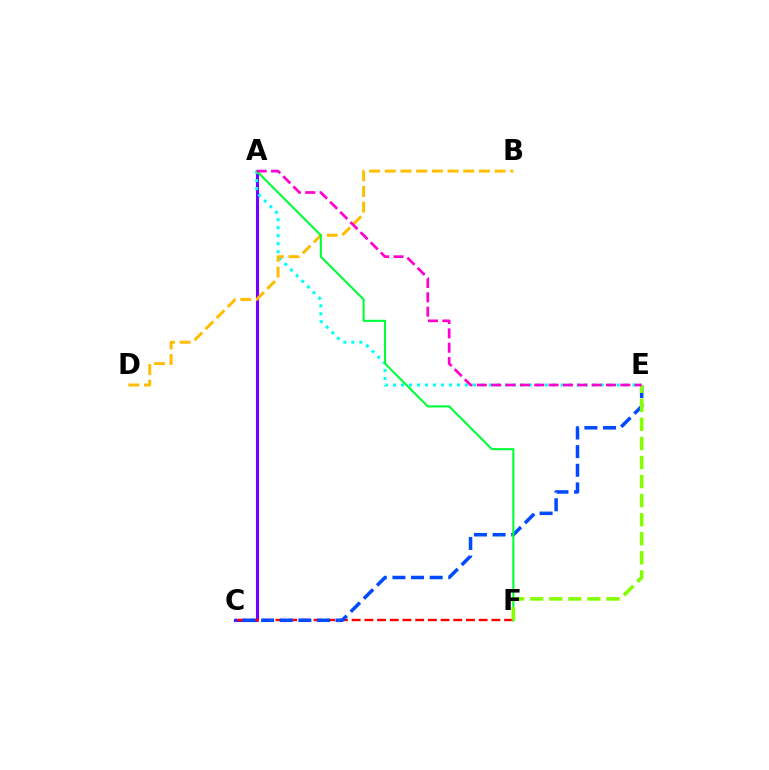{('A', 'C'): [{'color': '#7200ff', 'line_style': 'solid', 'thickness': 2.23}], ('C', 'F'): [{'color': '#ff0000', 'line_style': 'dashed', 'thickness': 1.73}], ('A', 'E'): [{'color': '#00fff6', 'line_style': 'dotted', 'thickness': 2.17}, {'color': '#ff00cf', 'line_style': 'dashed', 'thickness': 1.95}], ('B', 'D'): [{'color': '#ffbd00', 'line_style': 'dashed', 'thickness': 2.13}], ('C', 'E'): [{'color': '#004bff', 'line_style': 'dashed', 'thickness': 2.53}], ('A', 'F'): [{'color': '#00ff39', 'line_style': 'solid', 'thickness': 1.51}], ('E', 'F'): [{'color': '#84ff00', 'line_style': 'dashed', 'thickness': 2.59}]}